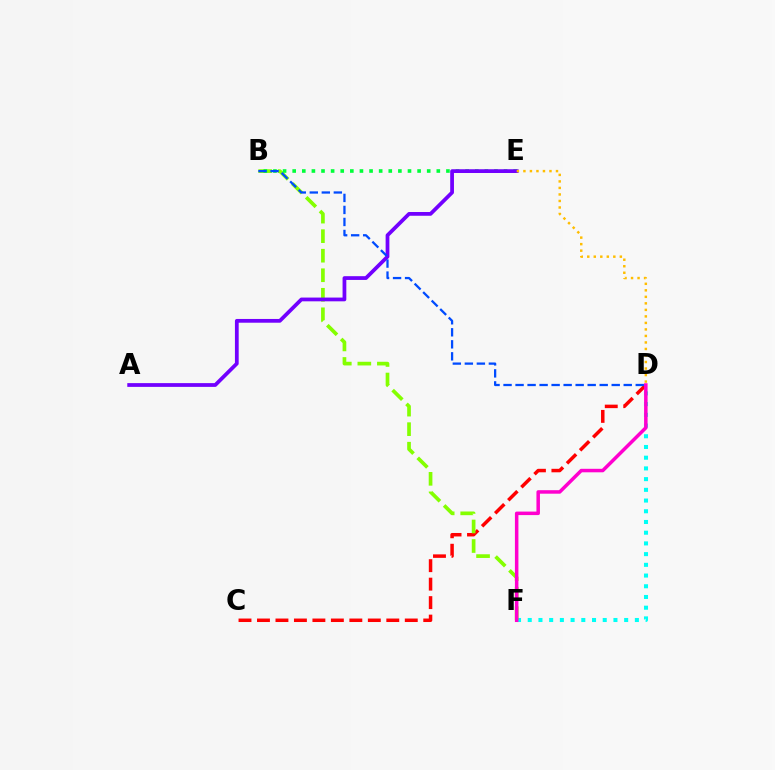{('C', 'D'): [{'color': '#ff0000', 'line_style': 'dashed', 'thickness': 2.51}], ('D', 'F'): [{'color': '#00fff6', 'line_style': 'dotted', 'thickness': 2.91}, {'color': '#ff00cf', 'line_style': 'solid', 'thickness': 2.52}], ('B', 'F'): [{'color': '#84ff00', 'line_style': 'dashed', 'thickness': 2.65}], ('B', 'E'): [{'color': '#00ff39', 'line_style': 'dotted', 'thickness': 2.61}], ('A', 'E'): [{'color': '#7200ff', 'line_style': 'solid', 'thickness': 2.7}], ('B', 'D'): [{'color': '#004bff', 'line_style': 'dashed', 'thickness': 1.63}], ('D', 'E'): [{'color': '#ffbd00', 'line_style': 'dotted', 'thickness': 1.77}]}